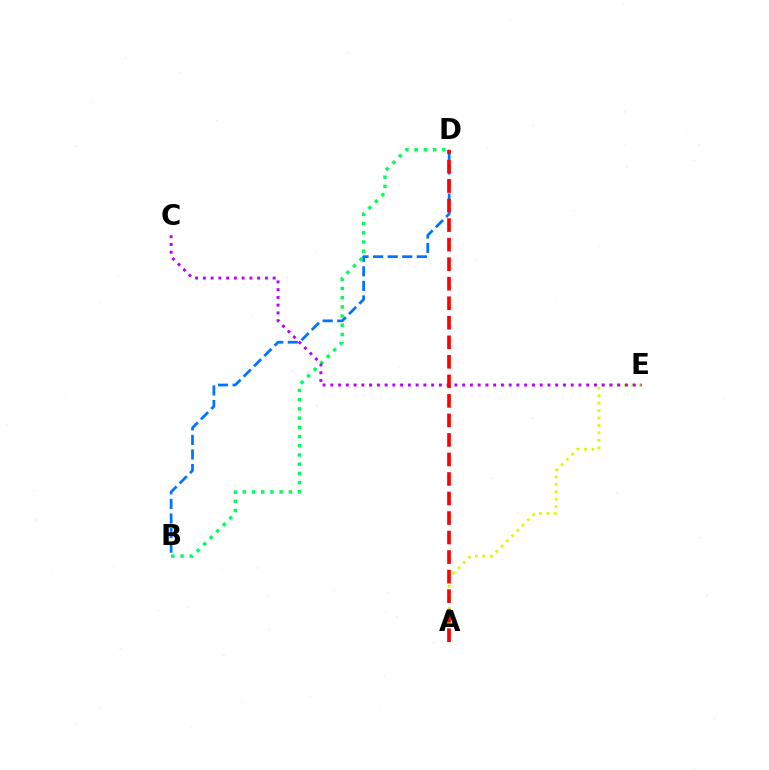{('B', 'D'): [{'color': '#0074ff', 'line_style': 'dashed', 'thickness': 1.98}, {'color': '#00ff5c', 'line_style': 'dotted', 'thickness': 2.5}], ('A', 'E'): [{'color': '#d1ff00', 'line_style': 'dotted', 'thickness': 2.02}], ('C', 'E'): [{'color': '#b900ff', 'line_style': 'dotted', 'thickness': 2.11}], ('A', 'D'): [{'color': '#ff0000', 'line_style': 'dashed', 'thickness': 2.65}]}